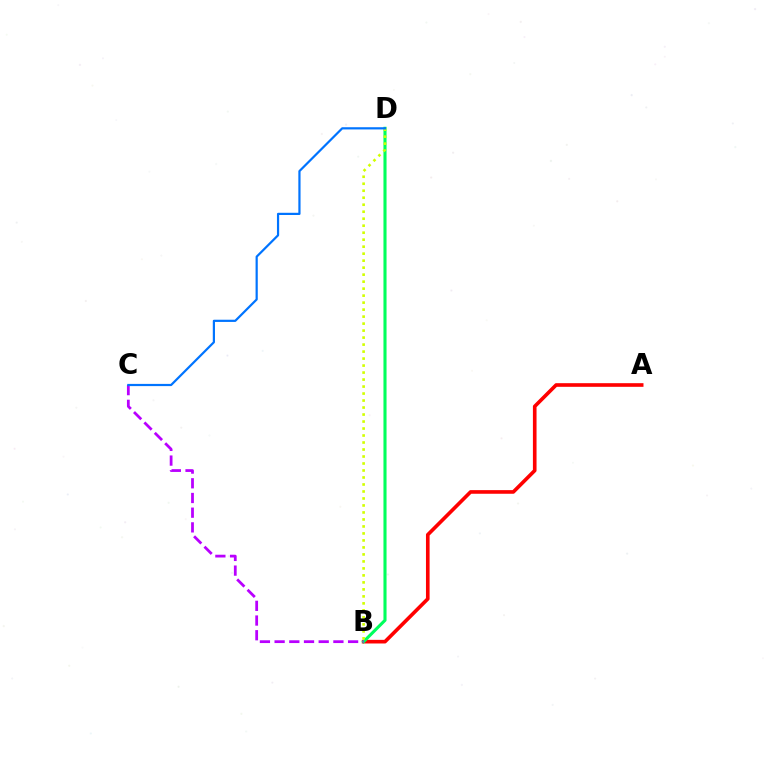{('A', 'B'): [{'color': '#ff0000', 'line_style': 'solid', 'thickness': 2.61}], ('B', 'D'): [{'color': '#00ff5c', 'line_style': 'solid', 'thickness': 2.23}, {'color': '#d1ff00', 'line_style': 'dotted', 'thickness': 1.9}], ('B', 'C'): [{'color': '#b900ff', 'line_style': 'dashed', 'thickness': 2.0}], ('C', 'D'): [{'color': '#0074ff', 'line_style': 'solid', 'thickness': 1.59}]}